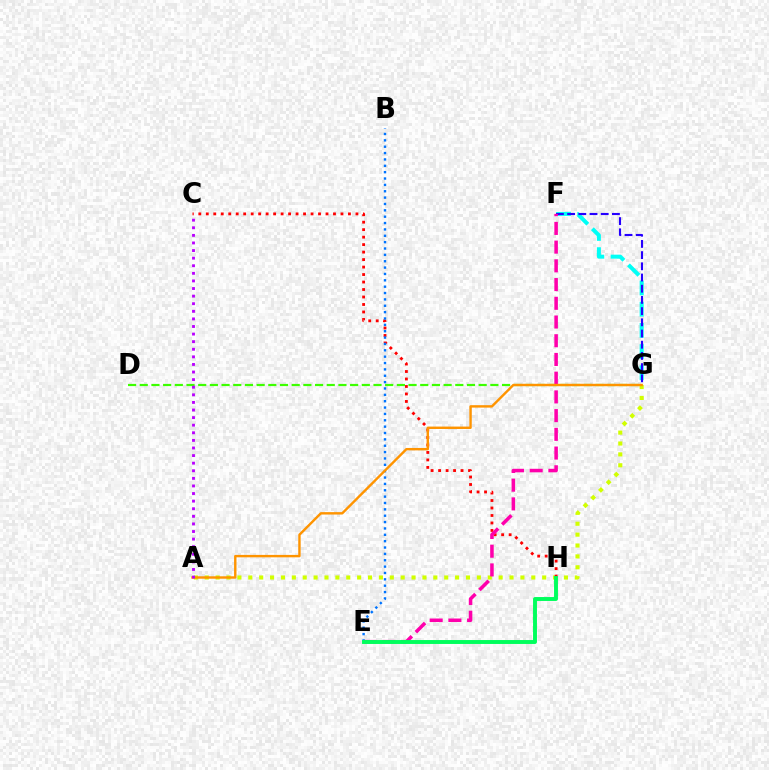{('A', 'G'): [{'color': '#d1ff00', 'line_style': 'dotted', 'thickness': 2.96}, {'color': '#ff9400', 'line_style': 'solid', 'thickness': 1.74}], ('C', 'H'): [{'color': '#ff0000', 'line_style': 'dotted', 'thickness': 2.03}], ('D', 'G'): [{'color': '#3dff00', 'line_style': 'dashed', 'thickness': 1.59}], ('F', 'G'): [{'color': '#00fff6', 'line_style': 'dashed', 'thickness': 2.88}, {'color': '#2500ff', 'line_style': 'dashed', 'thickness': 1.52}], ('E', 'F'): [{'color': '#ff00ac', 'line_style': 'dashed', 'thickness': 2.54}], ('B', 'E'): [{'color': '#0074ff', 'line_style': 'dotted', 'thickness': 1.73}], ('A', 'C'): [{'color': '#b900ff', 'line_style': 'dotted', 'thickness': 2.06}], ('E', 'H'): [{'color': '#00ff5c', 'line_style': 'solid', 'thickness': 2.82}]}